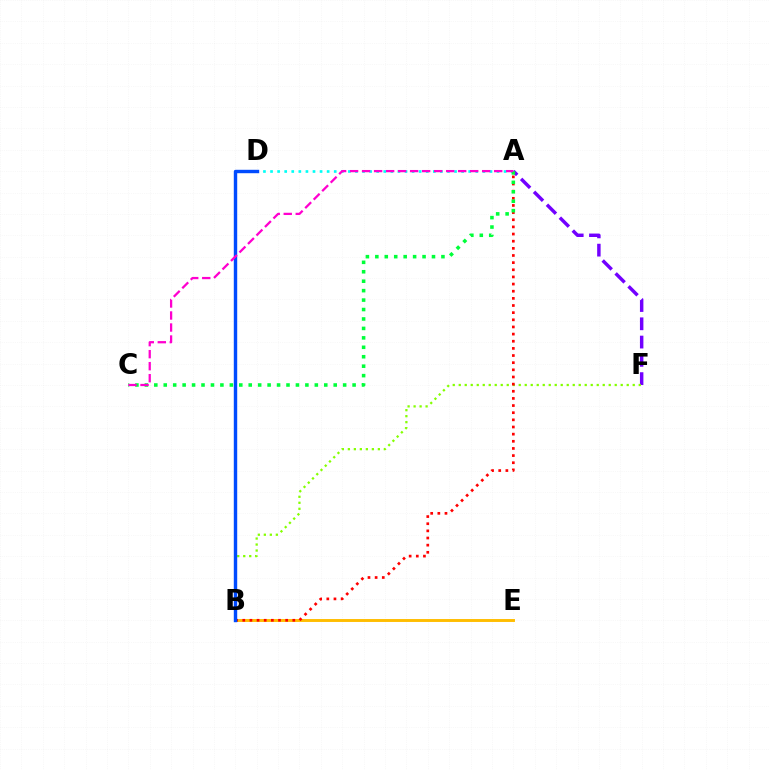{('A', 'F'): [{'color': '#7200ff', 'line_style': 'dashed', 'thickness': 2.48}], ('A', 'D'): [{'color': '#00fff6', 'line_style': 'dotted', 'thickness': 1.92}], ('B', 'F'): [{'color': '#84ff00', 'line_style': 'dotted', 'thickness': 1.63}], ('B', 'E'): [{'color': '#ffbd00', 'line_style': 'solid', 'thickness': 2.1}], ('A', 'B'): [{'color': '#ff0000', 'line_style': 'dotted', 'thickness': 1.94}], ('B', 'D'): [{'color': '#004bff', 'line_style': 'solid', 'thickness': 2.46}], ('A', 'C'): [{'color': '#00ff39', 'line_style': 'dotted', 'thickness': 2.57}, {'color': '#ff00cf', 'line_style': 'dashed', 'thickness': 1.63}]}